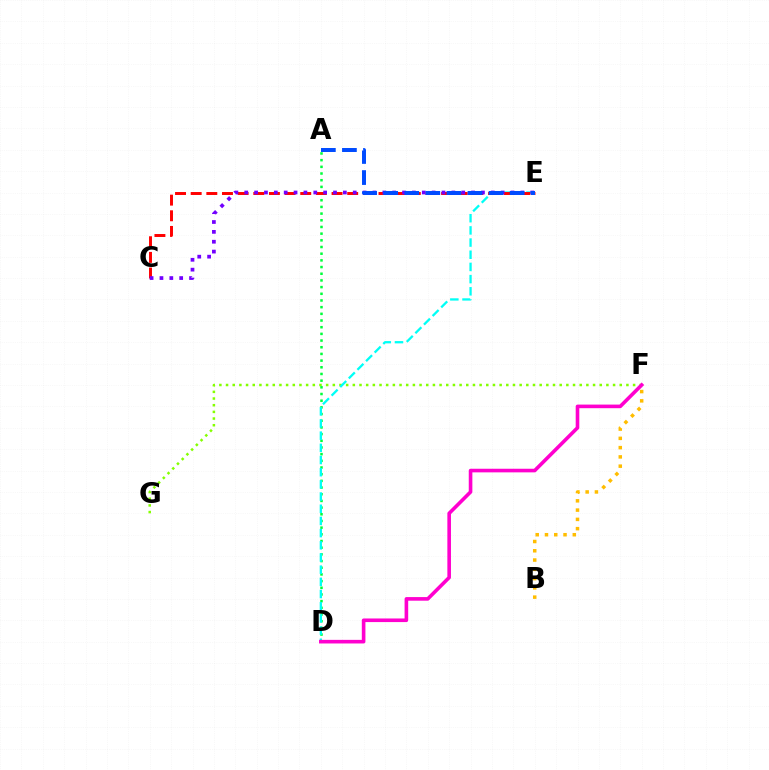{('F', 'G'): [{'color': '#84ff00', 'line_style': 'dotted', 'thickness': 1.81}], ('A', 'D'): [{'color': '#00ff39', 'line_style': 'dotted', 'thickness': 1.82}], ('D', 'E'): [{'color': '#00fff6', 'line_style': 'dashed', 'thickness': 1.65}], ('C', 'E'): [{'color': '#ff0000', 'line_style': 'dashed', 'thickness': 2.13}, {'color': '#7200ff', 'line_style': 'dotted', 'thickness': 2.68}], ('A', 'E'): [{'color': '#004bff', 'line_style': 'dashed', 'thickness': 2.86}], ('D', 'F'): [{'color': '#ff00cf', 'line_style': 'solid', 'thickness': 2.6}], ('B', 'F'): [{'color': '#ffbd00', 'line_style': 'dotted', 'thickness': 2.52}]}